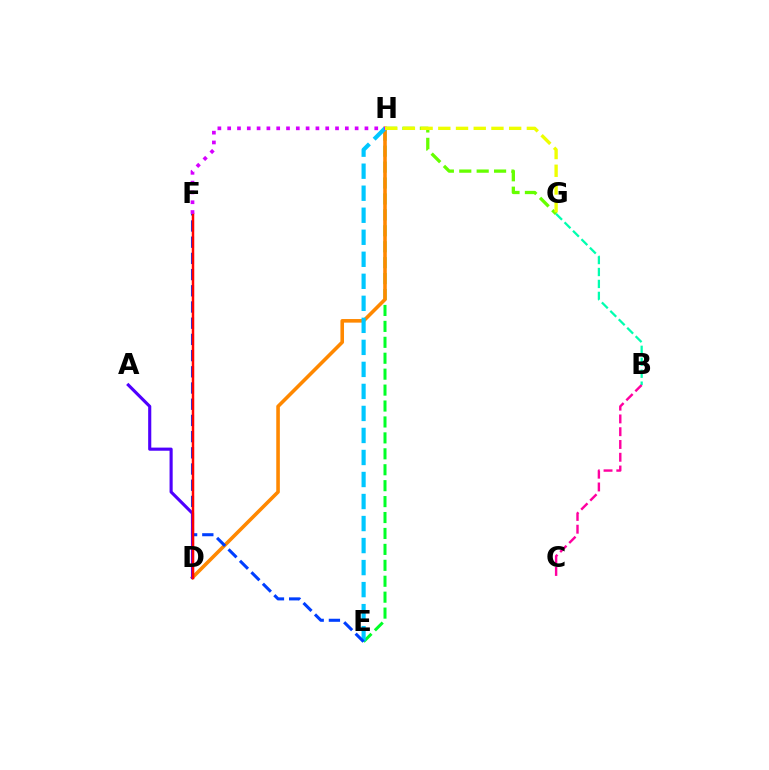{('G', 'H'): [{'color': '#66ff00', 'line_style': 'dashed', 'thickness': 2.36}, {'color': '#eeff00', 'line_style': 'dashed', 'thickness': 2.41}], ('B', 'G'): [{'color': '#00ffaf', 'line_style': 'dashed', 'thickness': 1.62}], ('E', 'H'): [{'color': '#00ff27', 'line_style': 'dashed', 'thickness': 2.16}, {'color': '#00c7ff', 'line_style': 'dashed', 'thickness': 2.99}], ('D', 'H'): [{'color': '#ff8800', 'line_style': 'solid', 'thickness': 2.58}], ('E', 'F'): [{'color': '#003fff', 'line_style': 'dashed', 'thickness': 2.2}], ('B', 'C'): [{'color': '#ff00a0', 'line_style': 'dashed', 'thickness': 1.74}], ('A', 'D'): [{'color': '#4f00ff', 'line_style': 'solid', 'thickness': 2.25}], ('D', 'F'): [{'color': '#ff0000', 'line_style': 'solid', 'thickness': 1.79}], ('F', 'H'): [{'color': '#d600ff', 'line_style': 'dotted', 'thickness': 2.66}]}